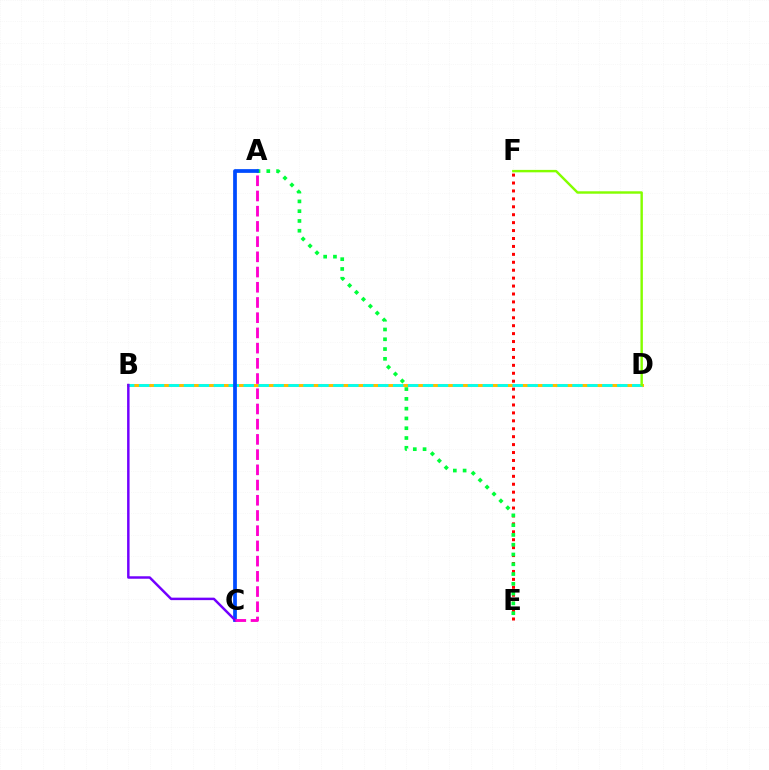{('B', 'D'): [{'color': '#ffbd00', 'line_style': 'solid', 'thickness': 2.18}, {'color': '#00fff6', 'line_style': 'dashed', 'thickness': 2.03}], ('E', 'F'): [{'color': '#ff0000', 'line_style': 'dotted', 'thickness': 2.15}], ('A', 'E'): [{'color': '#00ff39', 'line_style': 'dotted', 'thickness': 2.66}], ('A', 'C'): [{'color': '#004bff', 'line_style': 'solid', 'thickness': 2.69}, {'color': '#ff00cf', 'line_style': 'dashed', 'thickness': 2.07}], ('D', 'F'): [{'color': '#84ff00', 'line_style': 'solid', 'thickness': 1.75}], ('B', 'C'): [{'color': '#7200ff', 'line_style': 'solid', 'thickness': 1.78}]}